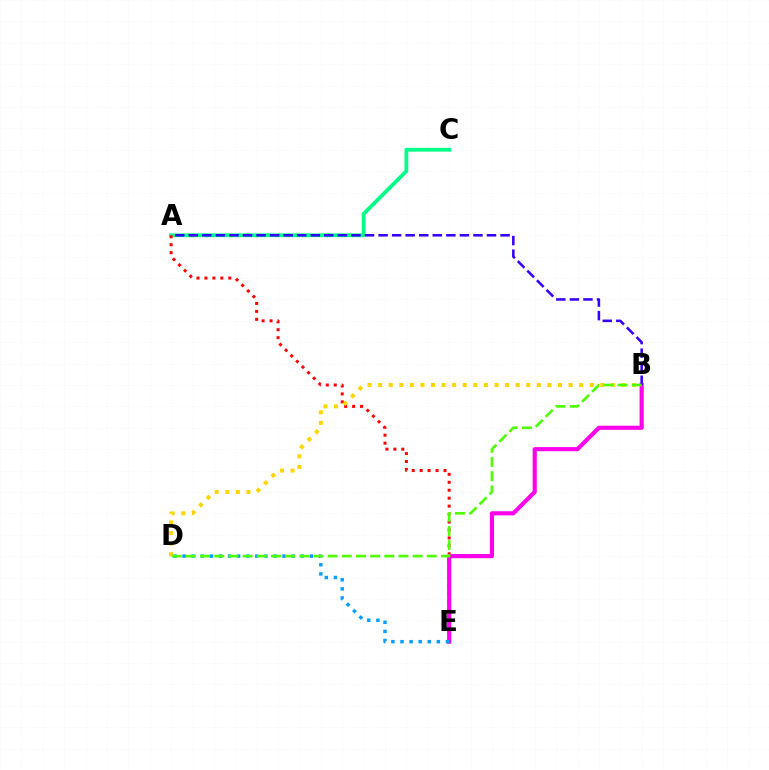{('A', 'C'): [{'color': '#00ff86', 'line_style': 'solid', 'thickness': 2.74}], ('A', 'E'): [{'color': '#ff0000', 'line_style': 'dotted', 'thickness': 2.16}], ('B', 'E'): [{'color': '#ff00ed', 'line_style': 'solid', 'thickness': 2.98}], ('D', 'E'): [{'color': '#009eff', 'line_style': 'dotted', 'thickness': 2.47}], ('B', 'D'): [{'color': '#ffd500', 'line_style': 'dotted', 'thickness': 2.87}, {'color': '#4fff00', 'line_style': 'dashed', 'thickness': 1.92}], ('A', 'B'): [{'color': '#3700ff', 'line_style': 'dashed', 'thickness': 1.84}]}